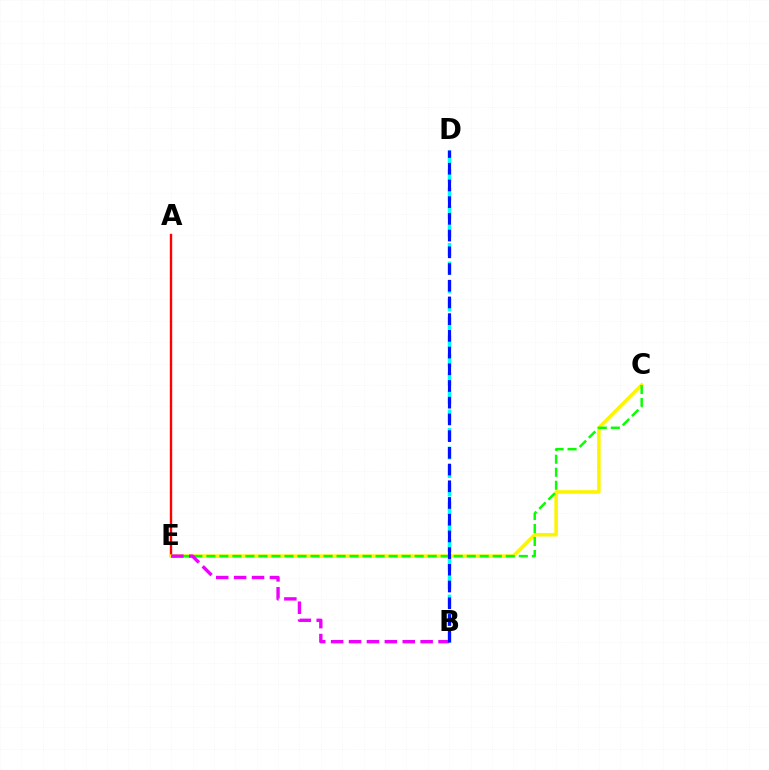{('A', 'E'): [{'color': '#ff0000', 'line_style': 'solid', 'thickness': 1.71}], ('C', 'E'): [{'color': '#fcf500', 'line_style': 'solid', 'thickness': 2.56}, {'color': '#08ff00', 'line_style': 'dashed', 'thickness': 1.77}], ('B', 'D'): [{'color': '#00fff6', 'line_style': 'dashed', 'thickness': 2.51}, {'color': '#0010ff', 'line_style': 'dashed', 'thickness': 2.27}], ('B', 'E'): [{'color': '#ee00ff', 'line_style': 'dashed', 'thickness': 2.43}]}